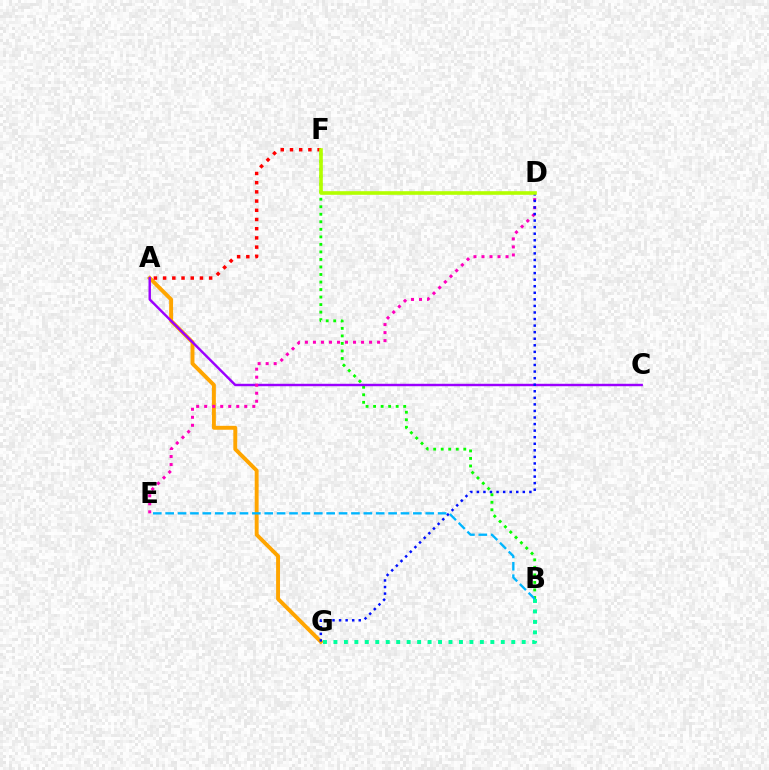{('B', 'F'): [{'color': '#08ff00', 'line_style': 'dotted', 'thickness': 2.05}], ('A', 'G'): [{'color': '#ffa500', 'line_style': 'solid', 'thickness': 2.82}], ('A', 'C'): [{'color': '#9b00ff', 'line_style': 'solid', 'thickness': 1.75}], ('D', 'E'): [{'color': '#ff00bd', 'line_style': 'dotted', 'thickness': 2.18}], ('A', 'F'): [{'color': '#ff0000', 'line_style': 'dotted', 'thickness': 2.5}], ('B', 'G'): [{'color': '#00ff9d', 'line_style': 'dotted', 'thickness': 2.84}], ('D', 'G'): [{'color': '#0010ff', 'line_style': 'dotted', 'thickness': 1.78}], ('B', 'E'): [{'color': '#00b5ff', 'line_style': 'dashed', 'thickness': 1.68}], ('D', 'F'): [{'color': '#b3ff00', 'line_style': 'solid', 'thickness': 2.6}]}